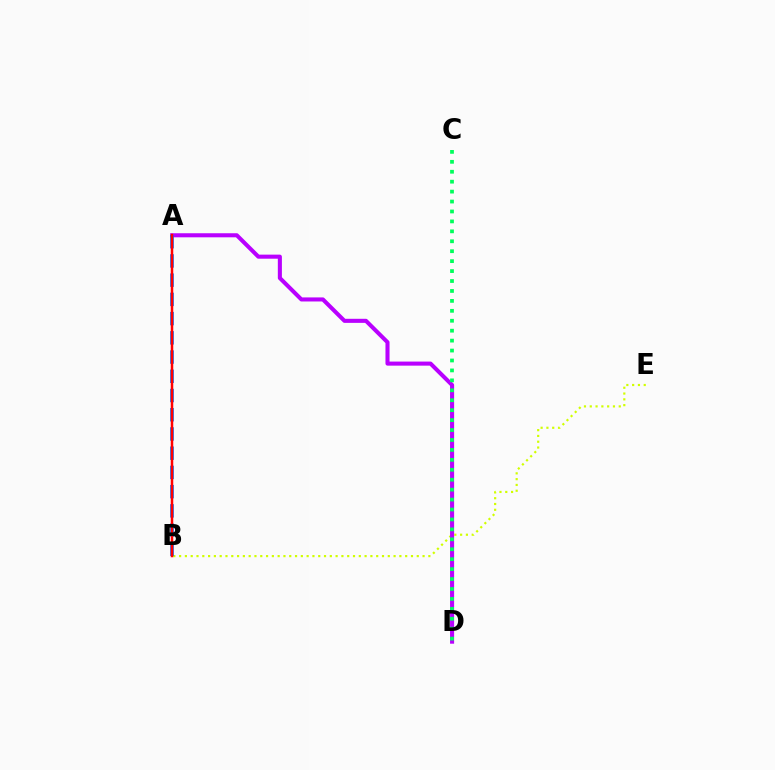{('B', 'E'): [{'color': '#d1ff00', 'line_style': 'dotted', 'thickness': 1.57}], ('A', 'D'): [{'color': '#b900ff', 'line_style': 'solid', 'thickness': 2.93}], ('A', 'B'): [{'color': '#0074ff', 'line_style': 'dashed', 'thickness': 2.61}, {'color': '#ff0000', 'line_style': 'solid', 'thickness': 1.8}], ('C', 'D'): [{'color': '#00ff5c', 'line_style': 'dotted', 'thickness': 2.7}]}